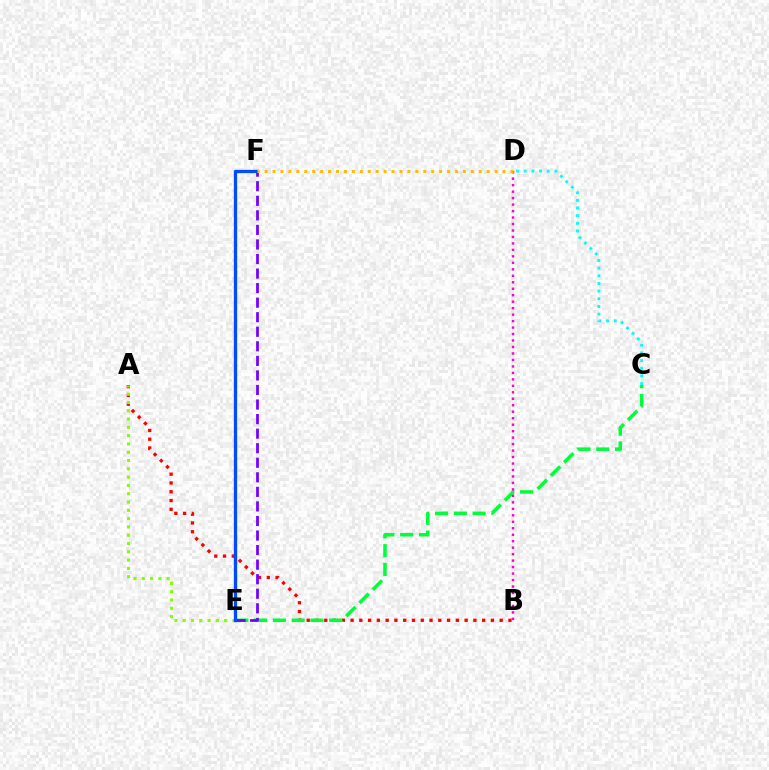{('A', 'B'): [{'color': '#ff0000', 'line_style': 'dotted', 'thickness': 2.38}], ('C', 'E'): [{'color': '#00ff39', 'line_style': 'dashed', 'thickness': 2.55}], ('C', 'D'): [{'color': '#00fff6', 'line_style': 'dotted', 'thickness': 2.08}], ('A', 'E'): [{'color': '#84ff00', 'line_style': 'dotted', 'thickness': 2.25}], ('E', 'F'): [{'color': '#7200ff', 'line_style': 'dashed', 'thickness': 1.98}, {'color': '#004bff', 'line_style': 'solid', 'thickness': 2.37}], ('B', 'D'): [{'color': '#ff00cf', 'line_style': 'dotted', 'thickness': 1.76}], ('D', 'F'): [{'color': '#ffbd00', 'line_style': 'dotted', 'thickness': 2.16}]}